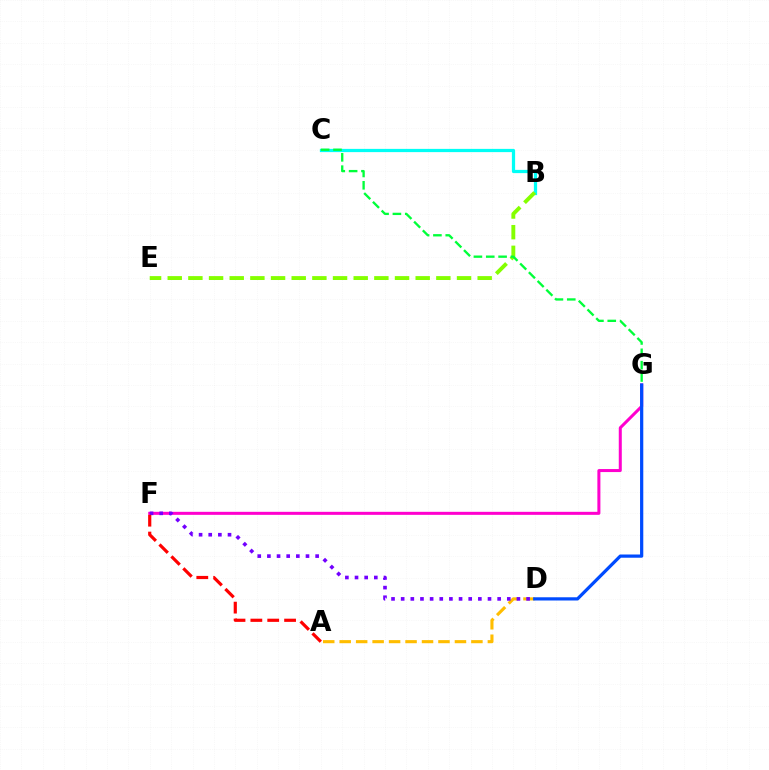{('B', 'C'): [{'color': '#00fff6', 'line_style': 'solid', 'thickness': 2.33}], ('B', 'E'): [{'color': '#84ff00', 'line_style': 'dashed', 'thickness': 2.81}], ('C', 'G'): [{'color': '#00ff39', 'line_style': 'dashed', 'thickness': 1.68}], ('F', 'G'): [{'color': '#ff00cf', 'line_style': 'solid', 'thickness': 2.18}], ('A', 'D'): [{'color': '#ffbd00', 'line_style': 'dashed', 'thickness': 2.24}], ('D', 'F'): [{'color': '#7200ff', 'line_style': 'dotted', 'thickness': 2.62}], ('A', 'F'): [{'color': '#ff0000', 'line_style': 'dashed', 'thickness': 2.29}], ('D', 'G'): [{'color': '#004bff', 'line_style': 'solid', 'thickness': 2.33}]}